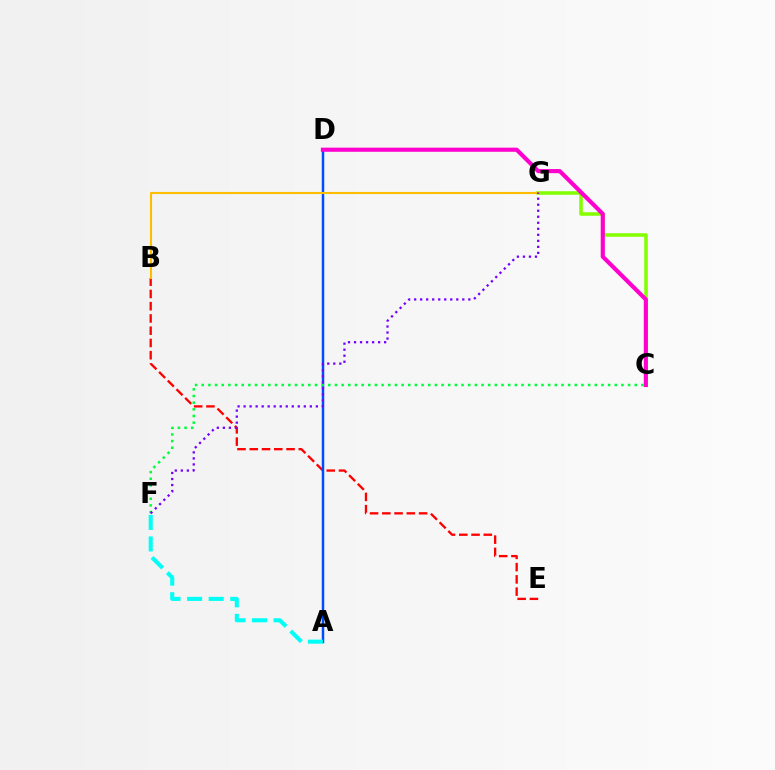{('B', 'E'): [{'color': '#ff0000', 'line_style': 'dashed', 'thickness': 1.66}], ('C', 'G'): [{'color': '#84ff00', 'line_style': 'solid', 'thickness': 2.55}], ('A', 'D'): [{'color': '#004bff', 'line_style': 'solid', 'thickness': 1.79}], ('C', 'D'): [{'color': '#ff00cf', 'line_style': 'solid', 'thickness': 2.97}], ('B', 'G'): [{'color': '#ffbd00', 'line_style': 'solid', 'thickness': 1.5}], ('C', 'F'): [{'color': '#00ff39', 'line_style': 'dotted', 'thickness': 1.81}], ('A', 'F'): [{'color': '#00fff6', 'line_style': 'dashed', 'thickness': 2.93}], ('F', 'G'): [{'color': '#7200ff', 'line_style': 'dotted', 'thickness': 1.64}]}